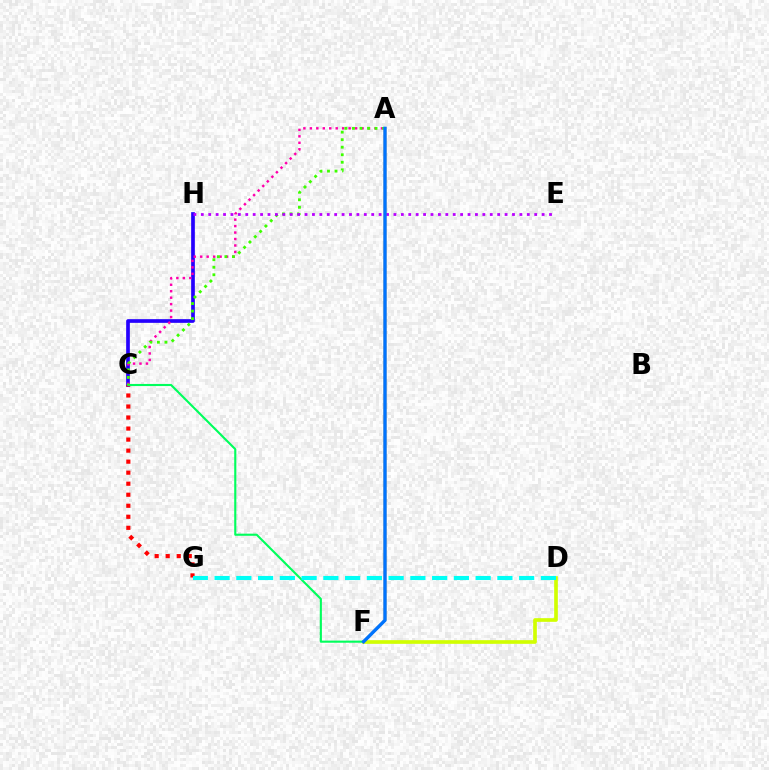{('C', 'H'): [{'color': '#2500ff', 'line_style': 'solid', 'thickness': 2.66}], ('D', 'F'): [{'color': '#d1ff00', 'line_style': 'solid', 'thickness': 2.64}], ('C', 'G'): [{'color': '#ff0000', 'line_style': 'dotted', 'thickness': 3.0}], ('A', 'F'): [{'color': '#ff9400', 'line_style': 'solid', 'thickness': 1.82}, {'color': '#0074ff', 'line_style': 'solid', 'thickness': 2.41}], ('C', 'F'): [{'color': '#00ff5c', 'line_style': 'solid', 'thickness': 1.53}], ('A', 'C'): [{'color': '#ff00ac', 'line_style': 'dotted', 'thickness': 1.76}, {'color': '#3dff00', 'line_style': 'dotted', 'thickness': 2.05}], ('E', 'H'): [{'color': '#b900ff', 'line_style': 'dotted', 'thickness': 2.01}], ('D', 'G'): [{'color': '#00fff6', 'line_style': 'dashed', 'thickness': 2.96}]}